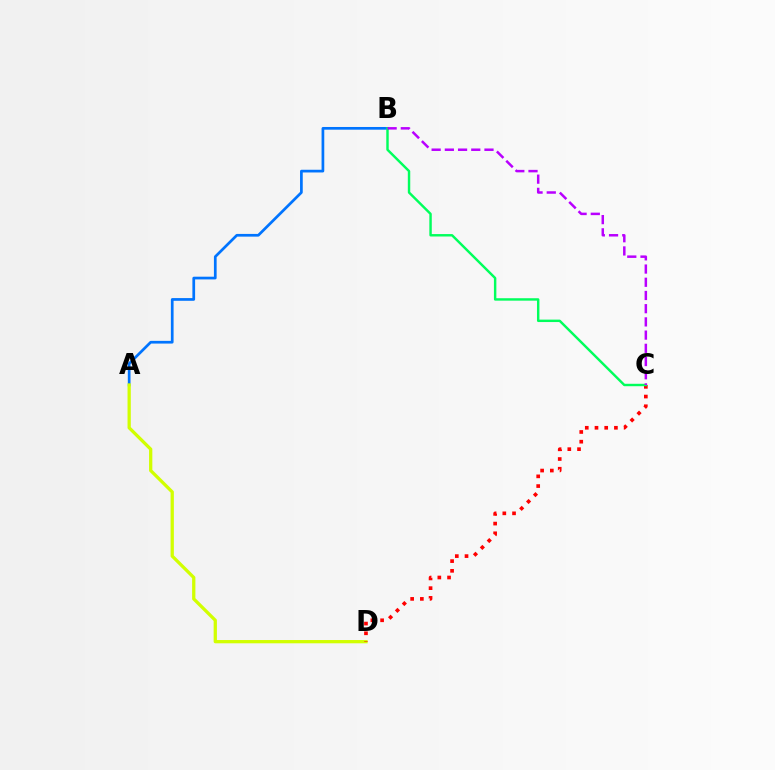{('A', 'B'): [{'color': '#0074ff', 'line_style': 'solid', 'thickness': 1.95}], ('A', 'D'): [{'color': '#d1ff00', 'line_style': 'solid', 'thickness': 2.35}], ('C', 'D'): [{'color': '#ff0000', 'line_style': 'dotted', 'thickness': 2.64}], ('B', 'C'): [{'color': '#00ff5c', 'line_style': 'solid', 'thickness': 1.75}, {'color': '#b900ff', 'line_style': 'dashed', 'thickness': 1.79}]}